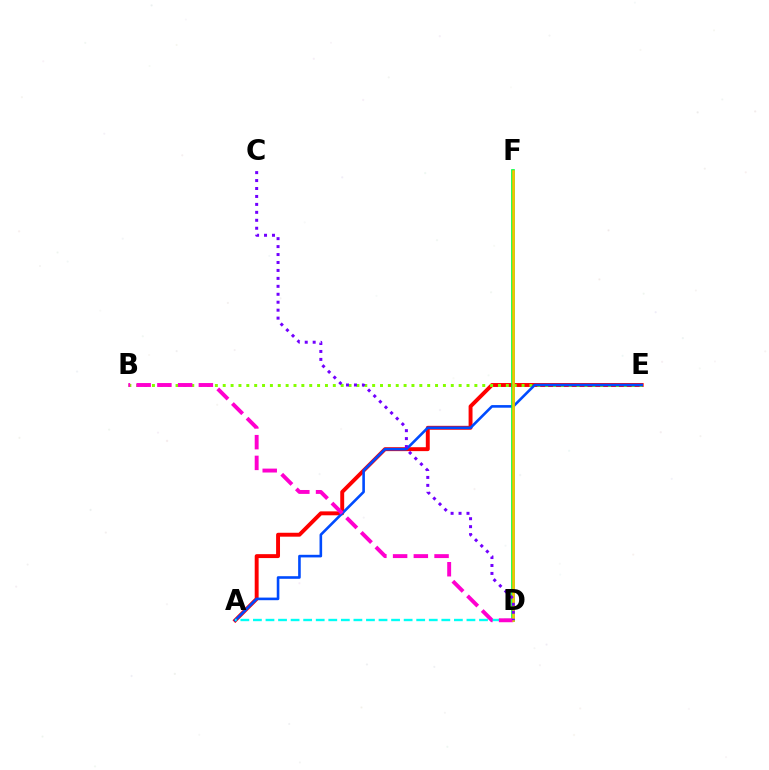{('A', 'E'): [{'color': '#ff0000', 'line_style': 'solid', 'thickness': 2.82}, {'color': '#004bff', 'line_style': 'solid', 'thickness': 1.88}], ('B', 'E'): [{'color': '#84ff00', 'line_style': 'dotted', 'thickness': 2.14}], ('D', 'F'): [{'color': '#00ff39', 'line_style': 'solid', 'thickness': 2.63}, {'color': '#ffbd00', 'line_style': 'solid', 'thickness': 1.82}], ('A', 'D'): [{'color': '#00fff6', 'line_style': 'dashed', 'thickness': 1.71}], ('B', 'D'): [{'color': '#ff00cf', 'line_style': 'dashed', 'thickness': 2.82}], ('C', 'D'): [{'color': '#7200ff', 'line_style': 'dotted', 'thickness': 2.16}]}